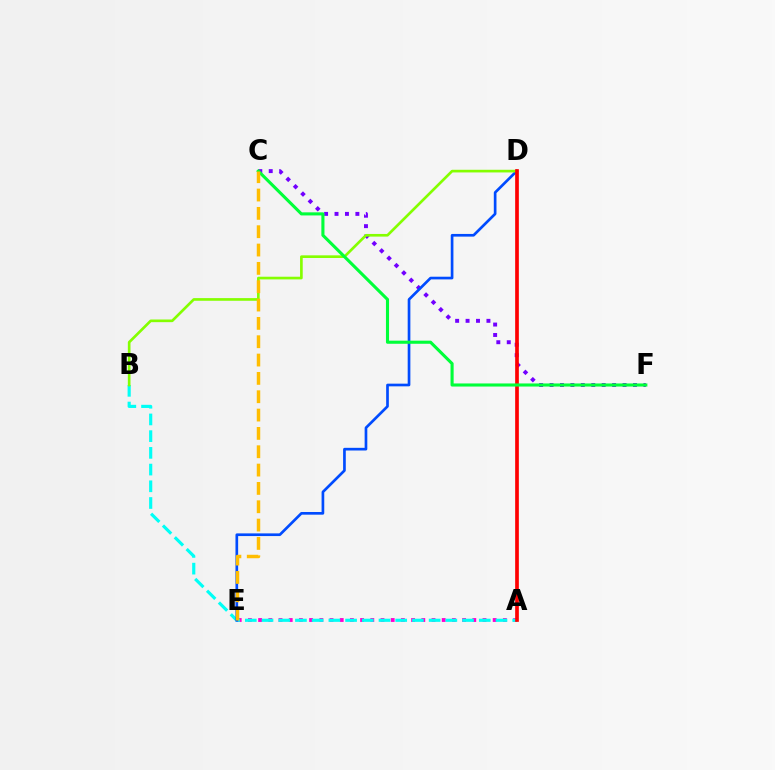{('A', 'E'): [{'color': '#ff00cf', 'line_style': 'dotted', 'thickness': 2.77}], ('A', 'B'): [{'color': '#00fff6', 'line_style': 'dashed', 'thickness': 2.27}], ('C', 'F'): [{'color': '#7200ff', 'line_style': 'dotted', 'thickness': 2.83}, {'color': '#00ff39', 'line_style': 'solid', 'thickness': 2.23}], ('D', 'E'): [{'color': '#004bff', 'line_style': 'solid', 'thickness': 1.93}], ('B', 'D'): [{'color': '#84ff00', 'line_style': 'solid', 'thickness': 1.91}], ('A', 'D'): [{'color': '#ff0000', 'line_style': 'solid', 'thickness': 2.65}], ('C', 'E'): [{'color': '#ffbd00', 'line_style': 'dashed', 'thickness': 2.49}]}